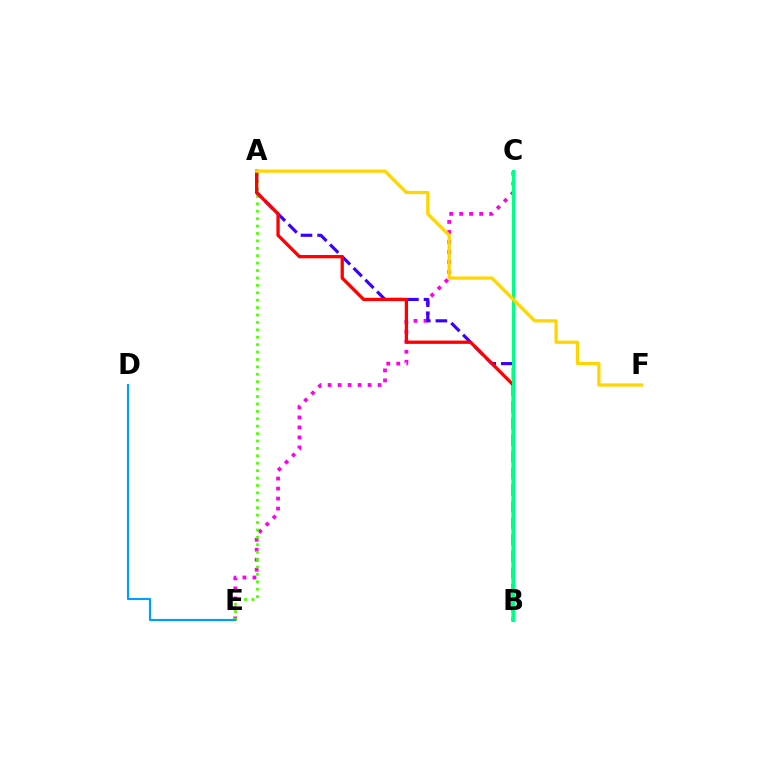{('C', 'E'): [{'color': '#ff00ed', 'line_style': 'dotted', 'thickness': 2.72}], ('A', 'B'): [{'color': '#3700ff', 'line_style': 'dashed', 'thickness': 2.26}, {'color': '#ff0000', 'line_style': 'solid', 'thickness': 2.37}], ('A', 'E'): [{'color': '#4fff00', 'line_style': 'dotted', 'thickness': 2.01}], ('D', 'E'): [{'color': '#009eff', 'line_style': 'solid', 'thickness': 1.55}], ('B', 'C'): [{'color': '#00ff86', 'line_style': 'solid', 'thickness': 2.23}], ('A', 'F'): [{'color': '#ffd500', 'line_style': 'solid', 'thickness': 2.32}]}